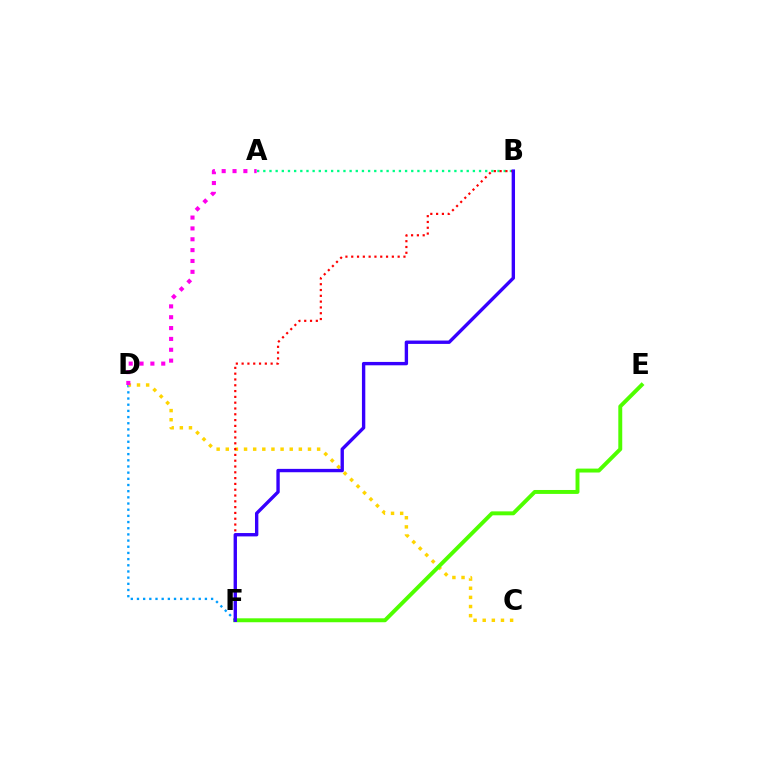{('D', 'F'): [{'color': '#009eff', 'line_style': 'dotted', 'thickness': 1.68}], ('A', 'B'): [{'color': '#00ff86', 'line_style': 'dotted', 'thickness': 1.67}], ('C', 'D'): [{'color': '#ffd500', 'line_style': 'dotted', 'thickness': 2.48}], ('A', 'D'): [{'color': '#ff00ed', 'line_style': 'dotted', 'thickness': 2.95}], ('E', 'F'): [{'color': '#4fff00', 'line_style': 'solid', 'thickness': 2.83}], ('B', 'F'): [{'color': '#ff0000', 'line_style': 'dotted', 'thickness': 1.58}, {'color': '#3700ff', 'line_style': 'solid', 'thickness': 2.43}]}